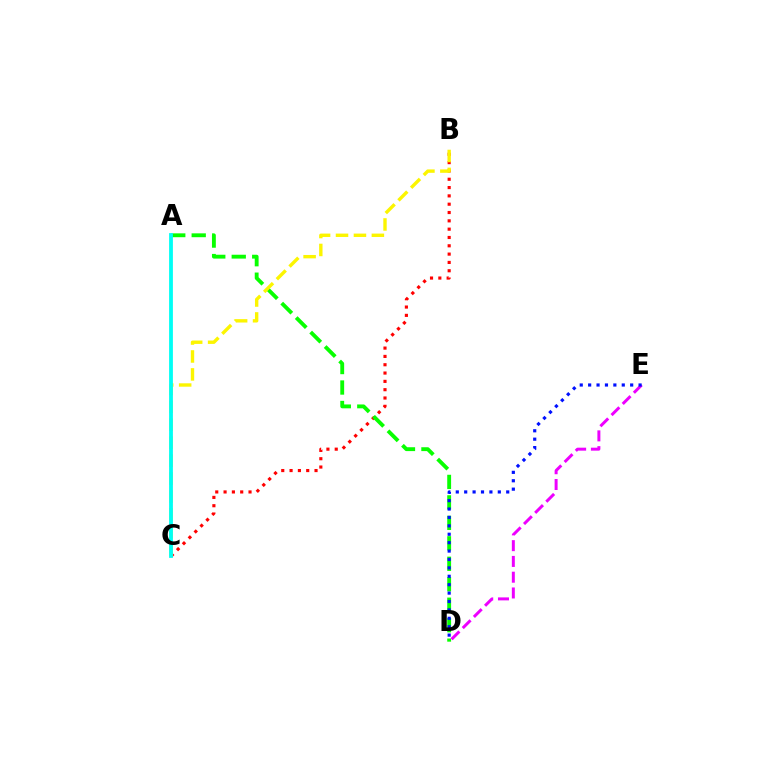{('B', 'C'): [{'color': '#ff0000', 'line_style': 'dotted', 'thickness': 2.26}, {'color': '#fcf500', 'line_style': 'dashed', 'thickness': 2.44}], ('A', 'D'): [{'color': '#08ff00', 'line_style': 'dashed', 'thickness': 2.78}], ('A', 'C'): [{'color': '#00fff6', 'line_style': 'solid', 'thickness': 2.73}], ('D', 'E'): [{'color': '#ee00ff', 'line_style': 'dashed', 'thickness': 2.14}, {'color': '#0010ff', 'line_style': 'dotted', 'thickness': 2.28}]}